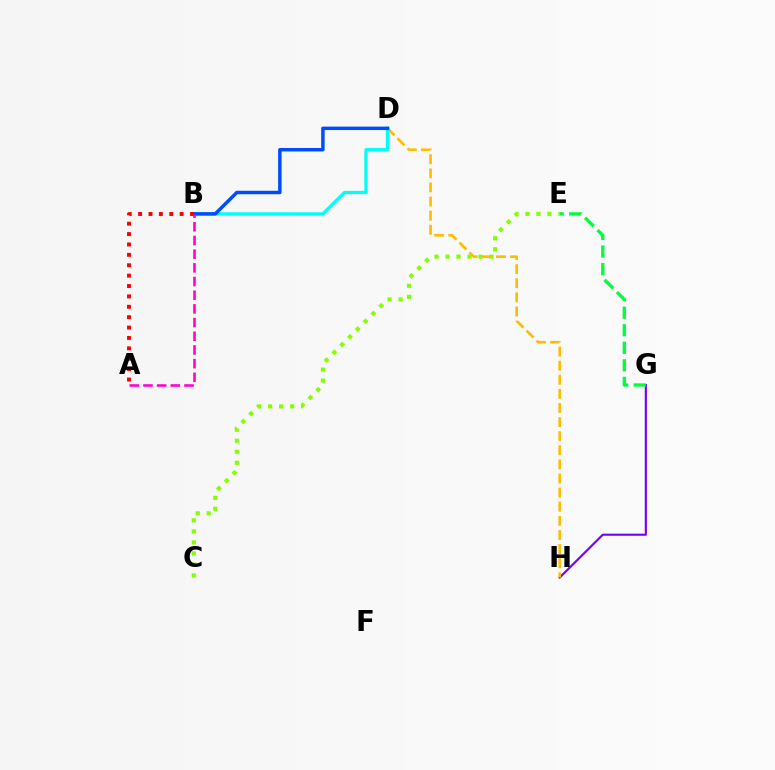{('C', 'E'): [{'color': '#84ff00', 'line_style': 'dotted', 'thickness': 2.99}], ('G', 'H'): [{'color': '#7200ff', 'line_style': 'solid', 'thickness': 1.53}], ('E', 'G'): [{'color': '#00ff39', 'line_style': 'dashed', 'thickness': 2.38}], ('D', 'H'): [{'color': '#ffbd00', 'line_style': 'dashed', 'thickness': 1.92}], ('B', 'D'): [{'color': '#00fff6', 'line_style': 'solid', 'thickness': 2.34}, {'color': '#004bff', 'line_style': 'solid', 'thickness': 2.49}], ('A', 'B'): [{'color': '#ff0000', 'line_style': 'dotted', 'thickness': 2.82}, {'color': '#ff00cf', 'line_style': 'dashed', 'thickness': 1.86}]}